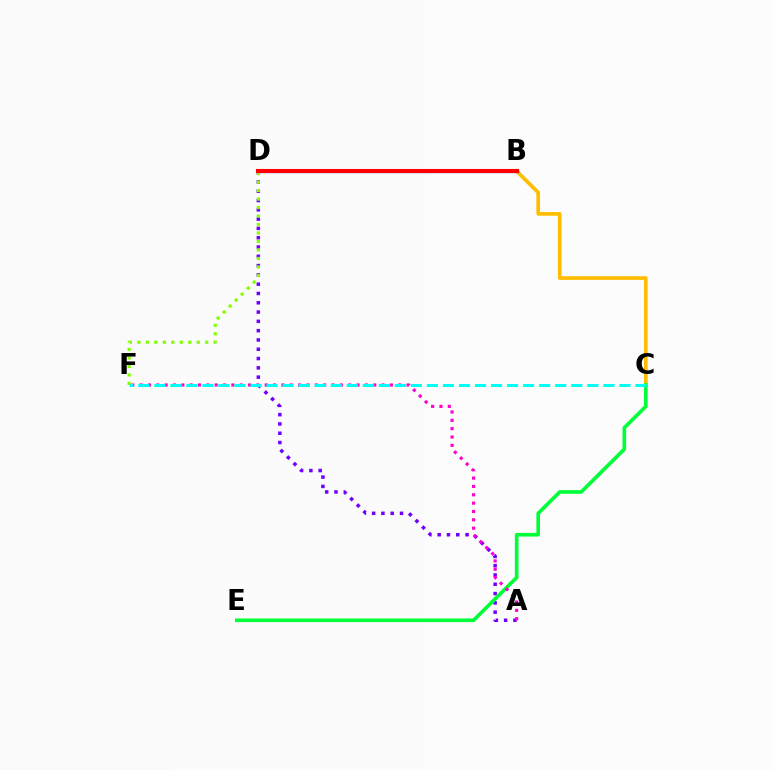{('A', 'D'): [{'color': '#7200ff', 'line_style': 'dotted', 'thickness': 2.53}], ('B', 'C'): [{'color': '#ffbd00', 'line_style': 'solid', 'thickness': 2.65}], ('C', 'E'): [{'color': '#00ff39', 'line_style': 'solid', 'thickness': 2.61}], ('B', 'D'): [{'color': '#004bff', 'line_style': 'solid', 'thickness': 2.35}, {'color': '#ff0000', 'line_style': 'solid', 'thickness': 2.95}], ('D', 'F'): [{'color': '#84ff00', 'line_style': 'dotted', 'thickness': 2.3}], ('A', 'F'): [{'color': '#ff00cf', 'line_style': 'dotted', 'thickness': 2.27}], ('C', 'F'): [{'color': '#00fff6', 'line_style': 'dashed', 'thickness': 2.18}]}